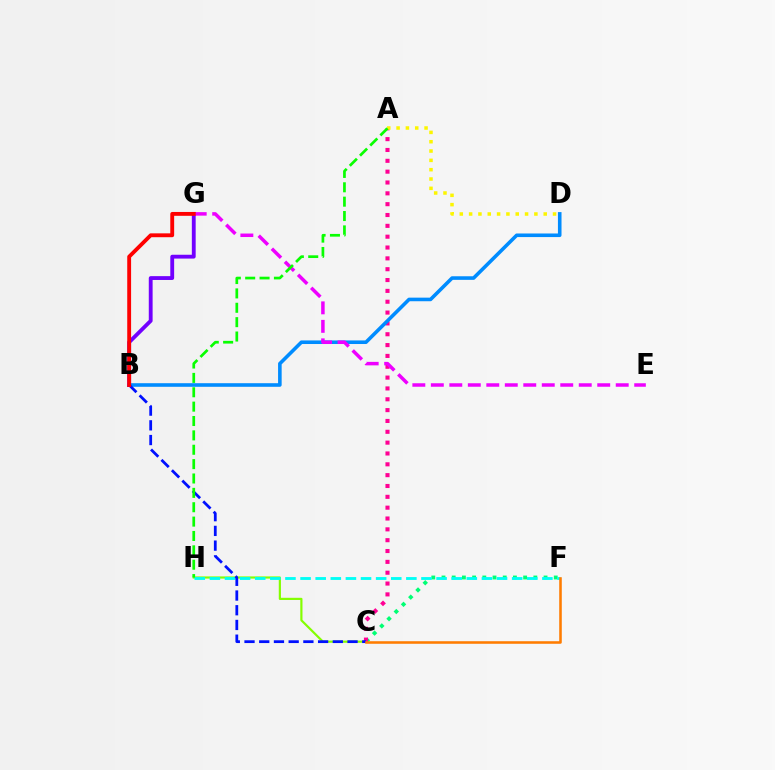{('C', 'H'): [{'color': '#84ff00', 'line_style': 'solid', 'thickness': 1.57}], ('C', 'F'): [{'color': '#00ff74', 'line_style': 'dotted', 'thickness': 2.77}, {'color': '#ff7c00', 'line_style': 'solid', 'thickness': 1.85}], ('F', 'H'): [{'color': '#00fff6', 'line_style': 'dashed', 'thickness': 2.05}], ('A', 'C'): [{'color': '#ff0094', 'line_style': 'dotted', 'thickness': 2.94}], ('B', 'D'): [{'color': '#008cff', 'line_style': 'solid', 'thickness': 2.58}], ('B', 'C'): [{'color': '#0010ff', 'line_style': 'dashed', 'thickness': 2.0}], ('B', 'G'): [{'color': '#7200ff', 'line_style': 'solid', 'thickness': 2.76}, {'color': '#ff0000', 'line_style': 'solid', 'thickness': 2.78}], ('A', 'D'): [{'color': '#fcf500', 'line_style': 'dotted', 'thickness': 2.53}], ('E', 'G'): [{'color': '#ee00ff', 'line_style': 'dashed', 'thickness': 2.51}], ('A', 'H'): [{'color': '#08ff00', 'line_style': 'dashed', 'thickness': 1.95}]}